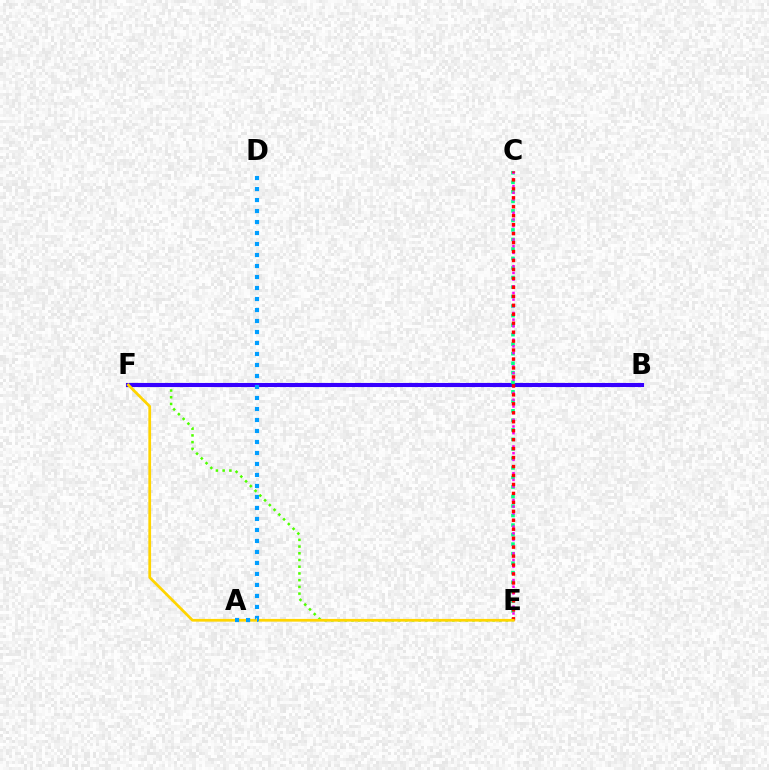{('E', 'F'): [{'color': '#4fff00', 'line_style': 'dotted', 'thickness': 1.83}, {'color': '#ffd500', 'line_style': 'solid', 'thickness': 1.97}], ('B', 'F'): [{'color': '#3700ff', 'line_style': 'solid', 'thickness': 2.94}], ('C', 'E'): [{'color': '#00ff86', 'line_style': 'dotted', 'thickness': 2.59}, {'color': '#ff00ed', 'line_style': 'dotted', 'thickness': 1.81}, {'color': '#ff0000', 'line_style': 'dotted', 'thickness': 2.43}], ('A', 'D'): [{'color': '#009eff', 'line_style': 'dotted', 'thickness': 2.99}]}